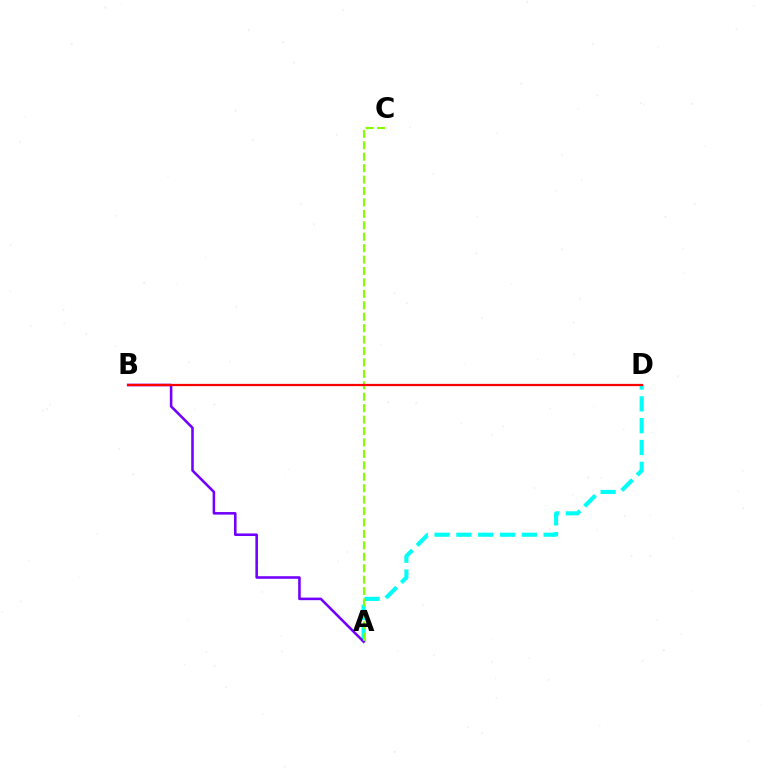{('A', 'D'): [{'color': '#00fff6', 'line_style': 'dashed', 'thickness': 2.96}], ('A', 'B'): [{'color': '#7200ff', 'line_style': 'solid', 'thickness': 1.85}], ('A', 'C'): [{'color': '#84ff00', 'line_style': 'dashed', 'thickness': 1.55}], ('B', 'D'): [{'color': '#ff0000', 'line_style': 'solid', 'thickness': 1.62}]}